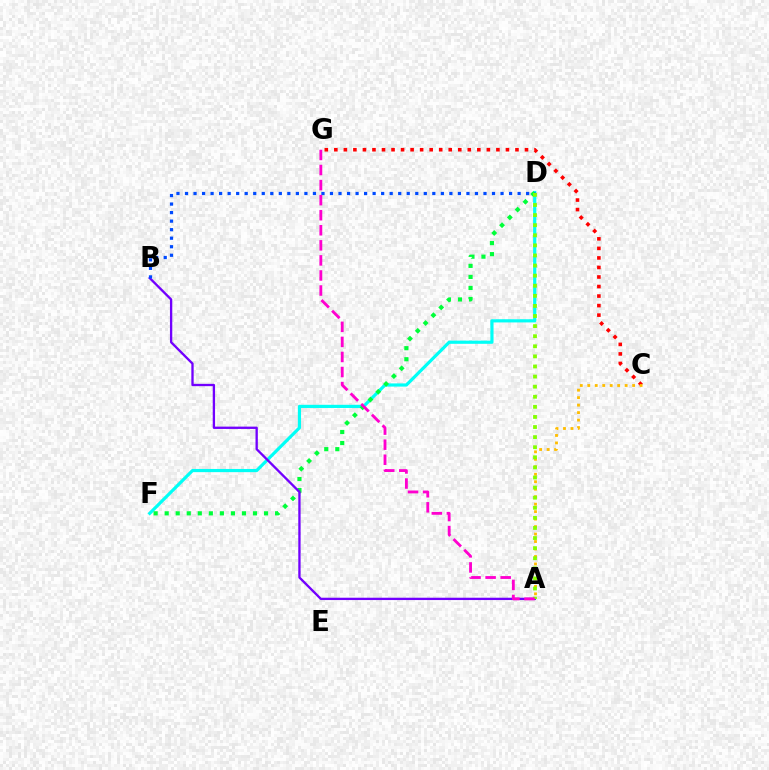{('D', 'F'): [{'color': '#00fff6', 'line_style': 'solid', 'thickness': 2.29}, {'color': '#00ff39', 'line_style': 'dotted', 'thickness': 3.0}], ('A', 'B'): [{'color': '#7200ff', 'line_style': 'solid', 'thickness': 1.67}], ('B', 'D'): [{'color': '#004bff', 'line_style': 'dotted', 'thickness': 2.32}], ('C', 'G'): [{'color': '#ff0000', 'line_style': 'dotted', 'thickness': 2.59}], ('A', 'C'): [{'color': '#ffbd00', 'line_style': 'dotted', 'thickness': 2.03}], ('A', 'D'): [{'color': '#84ff00', 'line_style': 'dotted', 'thickness': 2.74}], ('A', 'G'): [{'color': '#ff00cf', 'line_style': 'dashed', 'thickness': 2.05}]}